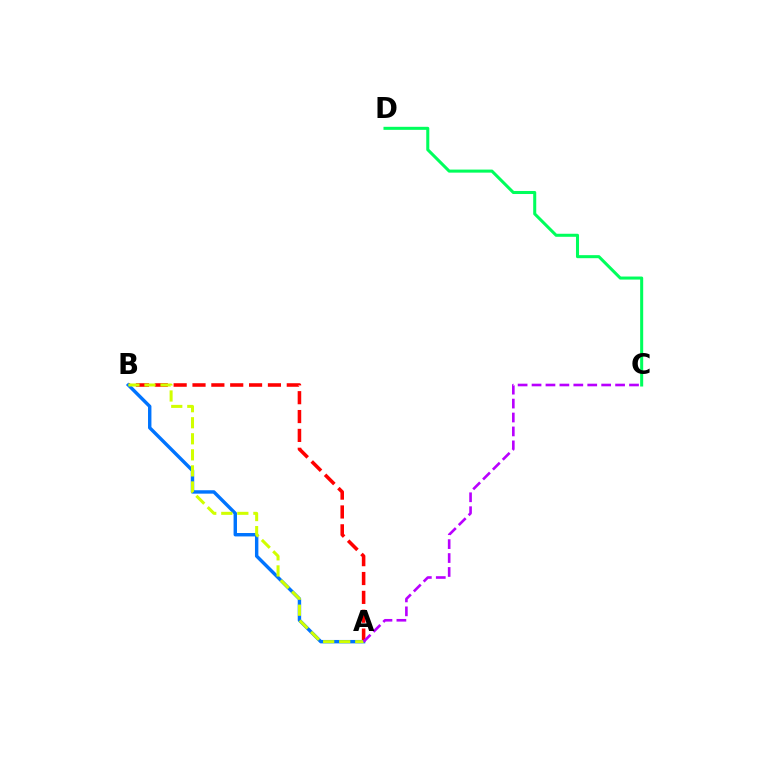{('A', 'B'): [{'color': '#ff0000', 'line_style': 'dashed', 'thickness': 2.56}, {'color': '#0074ff', 'line_style': 'solid', 'thickness': 2.46}, {'color': '#d1ff00', 'line_style': 'dashed', 'thickness': 2.18}], ('C', 'D'): [{'color': '#00ff5c', 'line_style': 'solid', 'thickness': 2.19}], ('A', 'C'): [{'color': '#b900ff', 'line_style': 'dashed', 'thickness': 1.89}]}